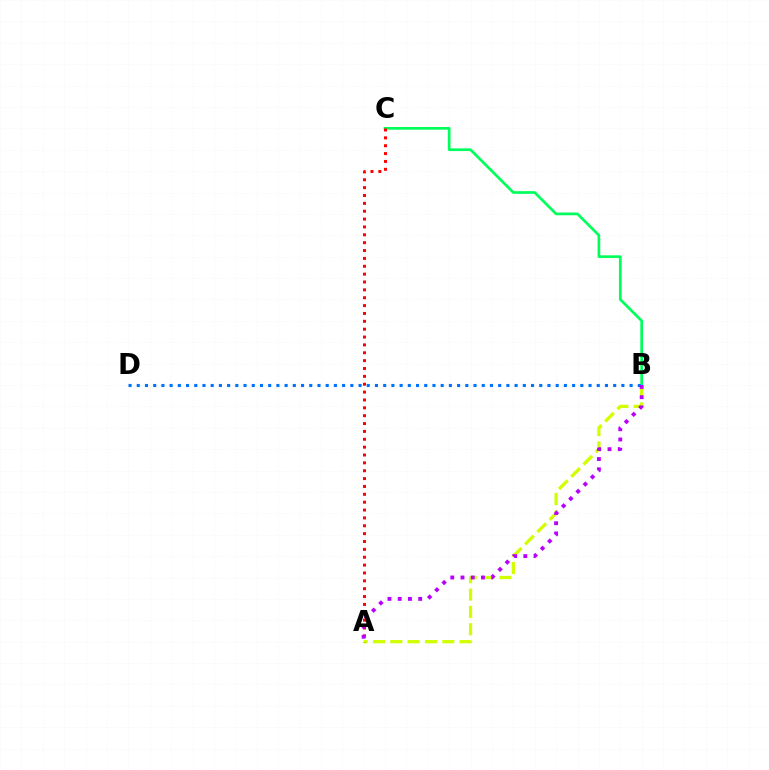{('A', 'B'): [{'color': '#d1ff00', 'line_style': 'dashed', 'thickness': 2.35}, {'color': '#b900ff', 'line_style': 'dotted', 'thickness': 2.78}], ('B', 'C'): [{'color': '#00ff5c', 'line_style': 'solid', 'thickness': 1.95}], ('A', 'C'): [{'color': '#ff0000', 'line_style': 'dotted', 'thickness': 2.14}], ('B', 'D'): [{'color': '#0074ff', 'line_style': 'dotted', 'thickness': 2.23}]}